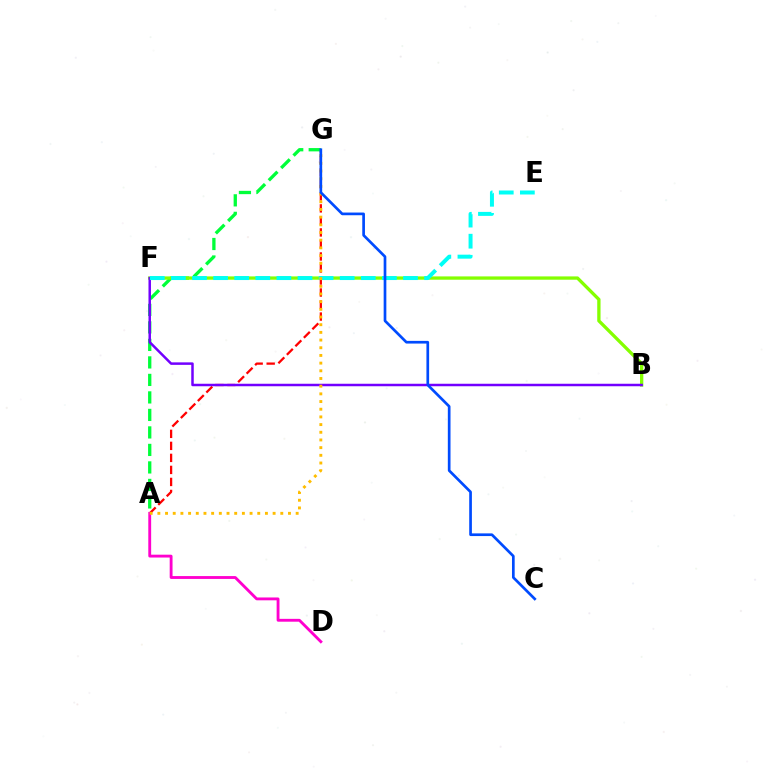{('A', 'G'): [{'color': '#ff0000', 'line_style': 'dashed', 'thickness': 1.63}, {'color': '#00ff39', 'line_style': 'dashed', 'thickness': 2.38}, {'color': '#ffbd00', 'line_style': 'dotted', 'thickness': 2.09}], ('A', 'D'): [{'color': '#ff00cf', 'line_style': 'solid', 'thickness': 2.05}], ('B', 'F'): [{'color': '#84ff00', 'line_style': 'solid', 'thickness': 2.38}, {'color': '#7200ff', 'line_style': 'solid', 'thickness': 1.79}], ('E', 'F'): [{'color': '#00fff6', 'line_style': 'dashed', 'thickness': 2.87}], ('C', 'G'): [{'color': '#004bff', 'line_style': 'solid', 'thickness': 1.94}]}